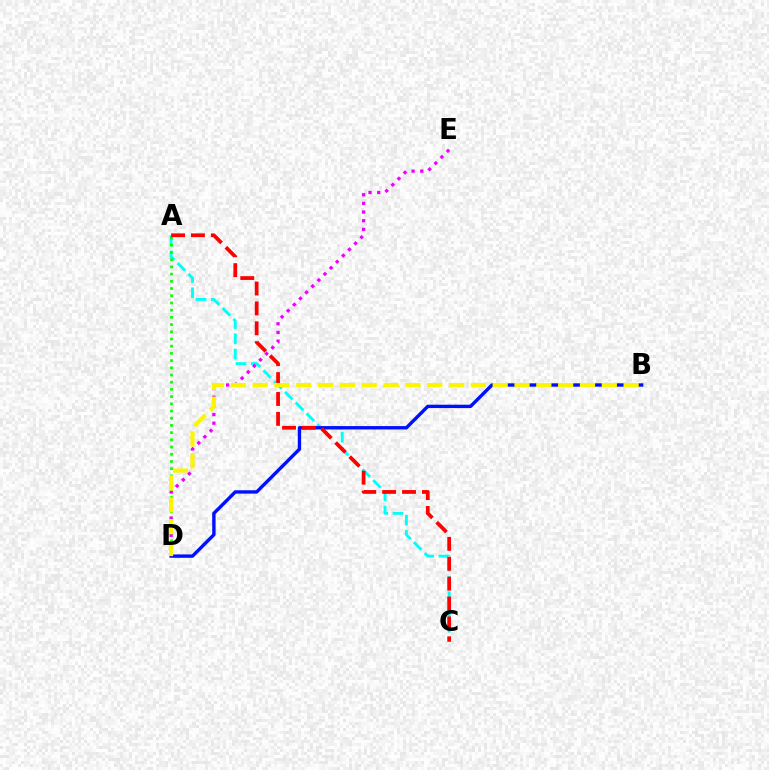{('A', 'C'): [{'color': '#00fff6', 'line_style': 'dashed', 'thickness': 2.07}, {'color': '#ff0000', 'line_style': 'dashed', 'thickness': 2.7}], ('A', 'D'): [{'color': '#08ff00', 'line_style': 'dotted', 'thickness': 1.96}], ('D', 'E'): [{'color': '#ee00ff', 'line_style': 'dotted', 'thickness': 2.35}], ('B', 'D'): [{'color': '#0010ff', 'line_style': 'solid', 'thickness': 2.43}, {'color': '#fcf500', 'line_style': 'dashed', 'thickness': 2.96}]}